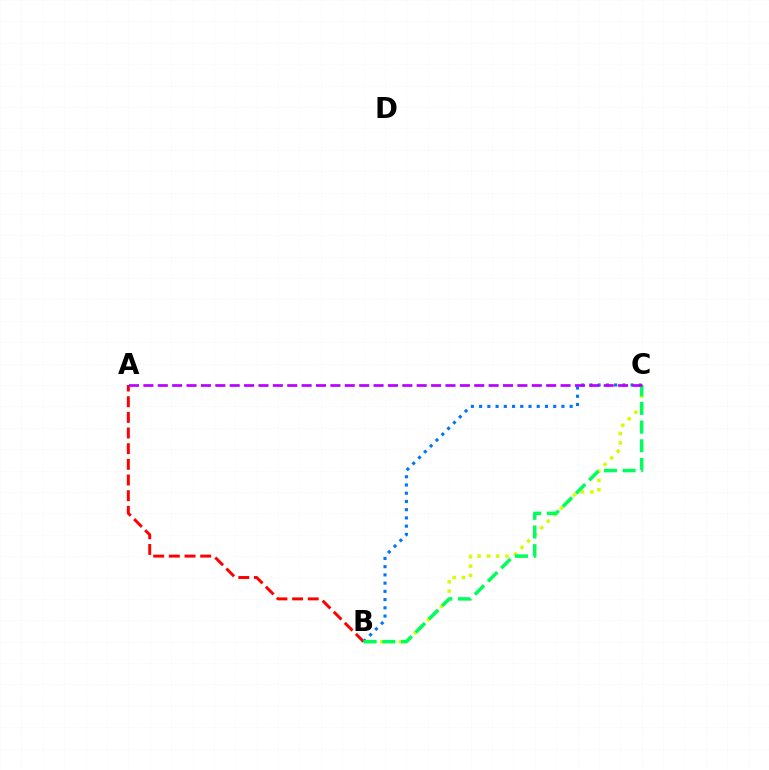{('A', 'B'): [{'color': '#ff0000', 'line_style': 'dashed', 'thickness': 2.13}], ('B', 'C'): [{'color': '#d1ff00', 'line_style': 'dotted', 'thickness': 2.52}, {'color': '#0074ff', 'line_style': 'dotted', 'thickness': 2.24}, {'color': '#00ff5c', 'line_style': 'dashed', 'thickness': 2.54}], ('A', 'C'): [{'color': '#b900ff', 'line_style': 'dashed', 'thickness': 1.95}]}